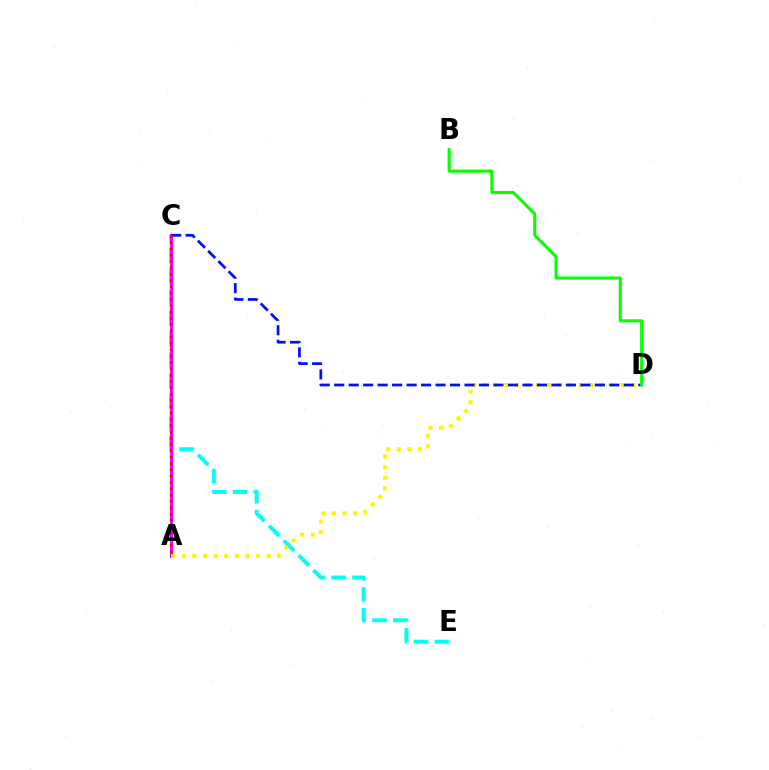{('C', 'E'): [{'color': '#00fff6', 'line_style': 'dashed', 'thickness': 2.84}], ('A', 'C'): [{'color': '#ee00ff', 'line_style': 'solid', 'thickness': 2.16}, {'color': '#ff0000', 'line_style': 'dotted', 'thickness': 1.72}], ('A', 'D'): [{'color': '#fcf500', 'line_style': 'dotted', 'thickness': 2.88}], ('C', 'D'): [{'color': '#0010ff', 'line_style': 'dashed', 'thickness': 1.97}], ('B', 'D'): [{'color': '#08ff00', 'line_style': 'solid', 'thickness': 2.23}]}